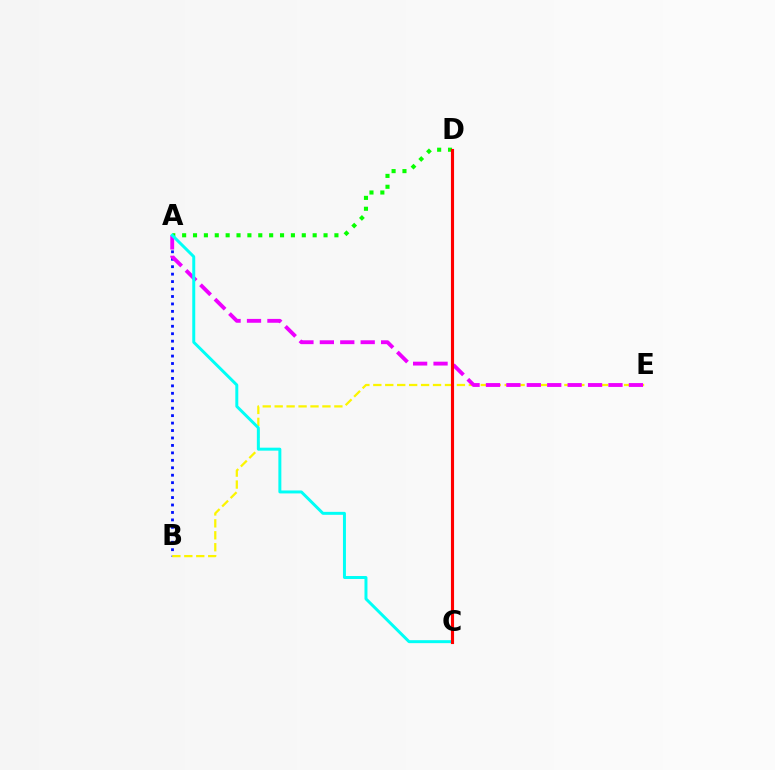{('A', 'B'): [{'color': '#0010ff', 'line_style': 'dotted', 'thickness': 2.02}], ('A', 'D'): [{'color': '#08ff00', 'line_style': 'dotted', 'thickness': 2.96}], ('B', 'E'): [{'color': '#fcf500', 'line_style': 'dashed', 'thickness': 1.62}], ('A', 'E'): [{'color': '#ee00ff', 'line_style': 'dashed', 'thickness': 2.77}], ('A', 'C'): [{'color': '#00fff6', 'line_style': 'solid', 'thickness': 2.14}], ('C', 'D'): [{'color': '#ff0000', 'line_style': 'solid', 'thickness': 2.25}]}